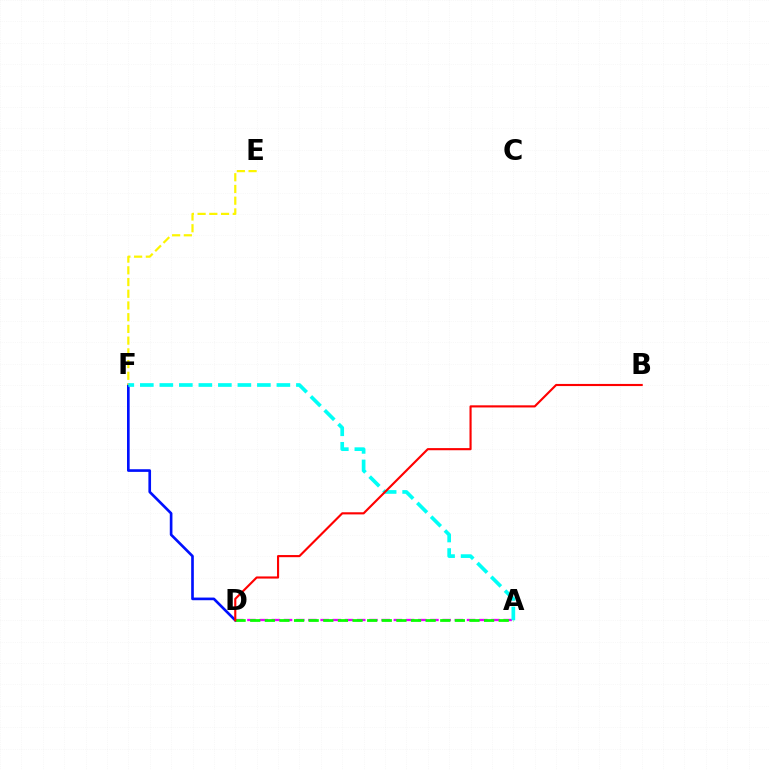{('A', 'D'): [{'color': '#ee00ff', 'line_style': 'dashed', 'thickness': 1.66}, {'color': '#08ff00', 'line_style': 'dashed', 'thickness': 1.99}], ('D', 'F'): [{'color': '#0010ff', 'line_style': 'solid', 'thickness': 1.91}], ('E', 'F'): [{'color': '#fcf500', 'line_style': 'dashed', 'thickness': 1.59}], ('A', 'F'): [{'color': '#00fff6', 'line_style': 'dashed', 'thickness': 2.65}], ('B', 'D'): [{'color': '#ff0000', 'line_style': 'solid', 'thickness': 1.54}]}